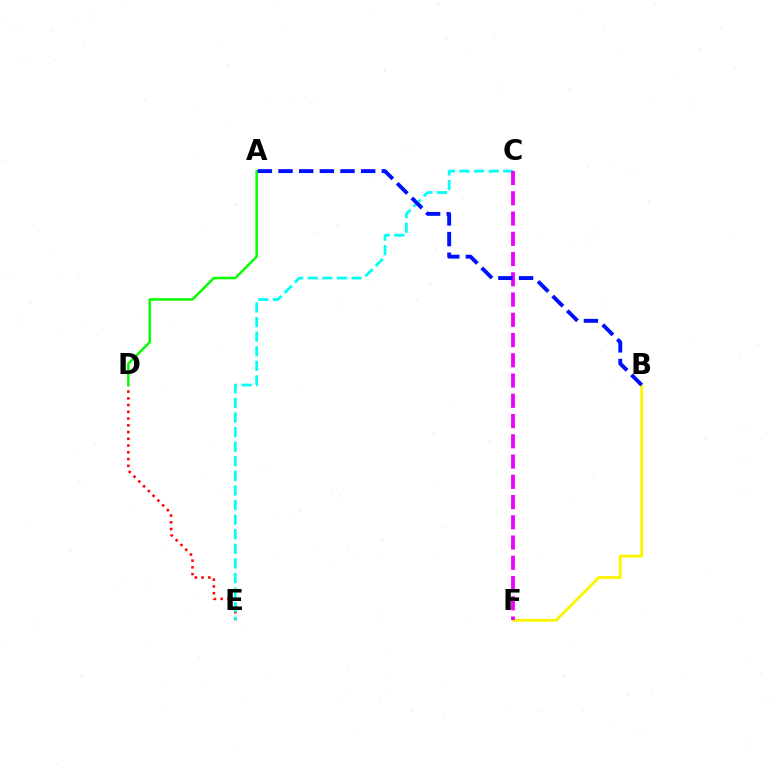{('D', 'E'): [{'color': '#ff0000', 'line_style': 'dotted', 'thickness': 1.83}], ('C', 'E'): [{'color': '#00fff6', 'line_style': 'dashed', 'thickness': 1.98}], ('B', 'F'): [{'color': '#fcf500', 'line_style': 'solid', 'thickness': 2.04}], ('A', 'D'): [{'color': '#08ff00', 'line_style': 'solid', 'thickness': 1.8}], ('C', 'F'): [{'color': '#ee00ff', 'line_style': 'dashed', 'thickness': 2.75}], ('A', 'B'): [{'color': '#0010ff', 'line_style': 'dashed', 'thickness': 2.81}]}